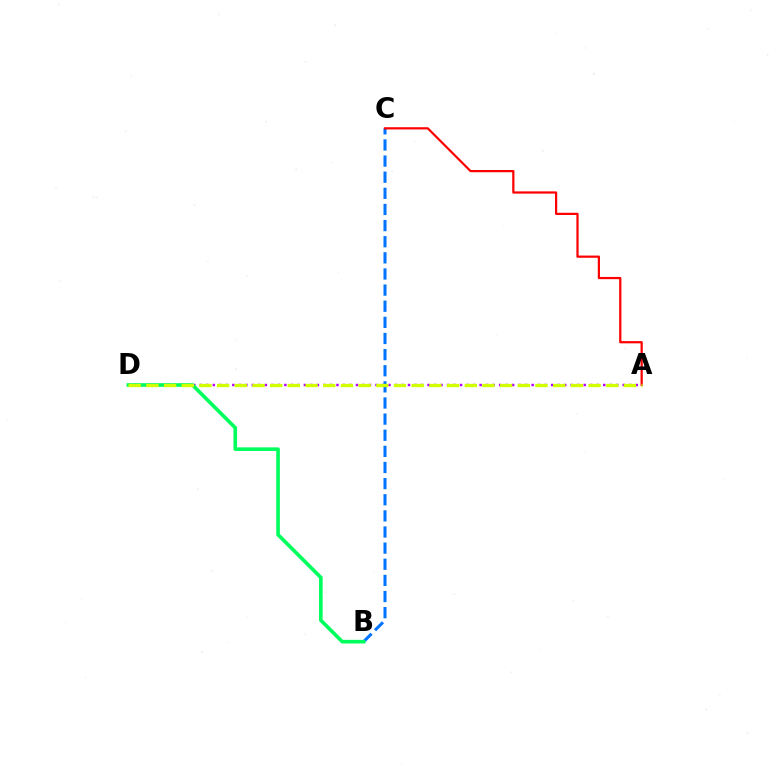{('A', 'D'): [{'color': '#b900ff', 'line_style': 'dotted', 'thickness': 1.77}, {'color': '#d1ff00', 'line_style': 'dashed', 'thickness': 2.4}], ('B', 'C'): [{'color': '#0074ff', 'line_style': 'dashed', 'thickness': 2.19}], ('B', 'D'): [{'color': '#00ff5c', 'line_style': 'solid', 'thickness': 2.6}], ('A', 'C'): [{'color': '#ff0000', 'line_style': 'solid', 'thickness': 1.6}]}